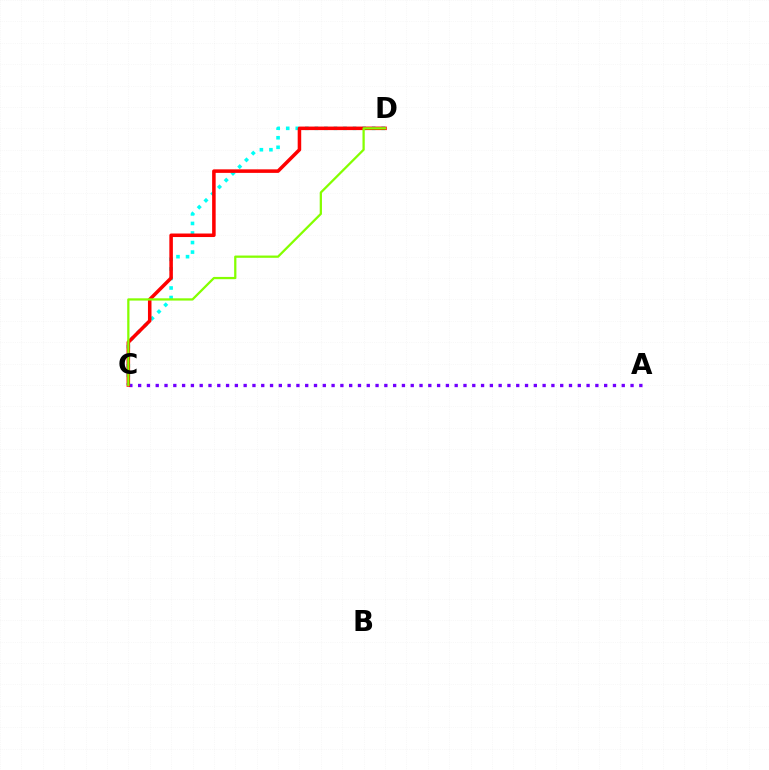{('A', 'C'): [{'color': '#7200ff', 'line_style': 'dotted', 'thickness': 2.39}], ('C', 'D'): [{'color': '#00fff6', 'line_style': 'dotted', 'thickness': 2.59}, {'color': '#ff0000', 'line_style': 'solid', 'thickness': 2.54}, {'color': '#84ff00', 'line_style': 'solid', 'thickness': 1.63}]}